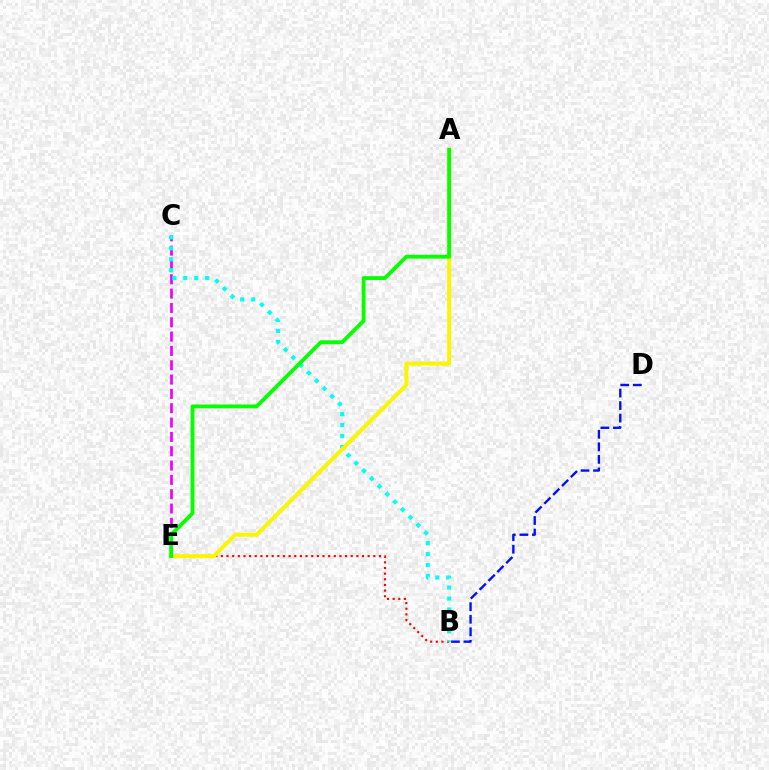{('C', 'E'): [{'color': '#ee00ff', 'line_style': 'dashed', 'thickness': 1.95}], ('B', 'D'): [{'color': '#0010ff', 'line_style': 'dashed', 'thickness': 1.7}], ('B', 'E'): [{'color': '#ff0000', 'line_style': 'dotted', 'thickness': 1.53}], ('B', 'C'): [{'color': '#00fff6', 'line_style': 'dotted', 'thickness': 2.98}], ('A', 'E'): [{'color': '#fcf500', 'line_style': 'solid', 'thickness': 2.87}, {'color': '#08ff00', 'line_style': 'solid', 'thickness': 2.75}]}